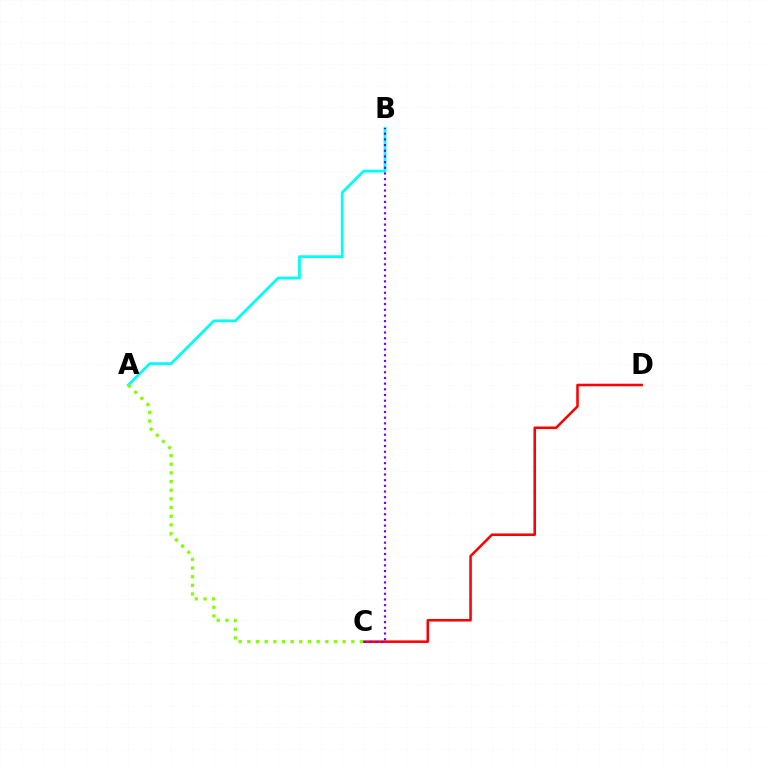{('C', 'D'): [{'color': '#ff0000', 'line_style': 'solid', 'thickness': 1.83}], ('A', 'B'): [{'color': '#00fff6', 'line_style': 'solid', 'thickness': 2.0}], ('A', 'C'): [{'color': '#84ff00', 'line_style': 'dotted', 'thickness': 2.35}], ('B', 'C'): [{'color': '#7200ff', 'line_style': 'dotted', 'thickness': 1.54}]}